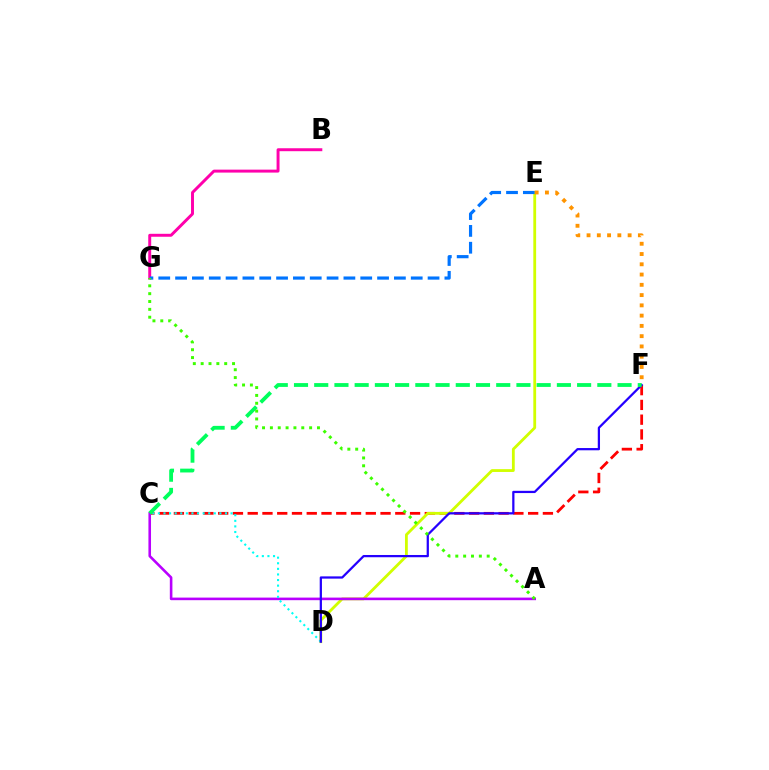{('C', 'F'): [{'color': '#ff0000', 'line_style': 'dashed', 'thickness': 2.01}, {'color': '#00ff5c', 'line_style': 'dashed', 'thickness': 2.75}], ('B', 'G'): [{'color': '#ff00ac', 'line_style': 'solid', 'thickness': 2.12}], ('D', 'E'): [{'color': '#d1ff00', 'line_style': 'solid', 'thickness': 2.03}], ('A', 'C'): [{'color': '#b900ff', 'line_style': 'solid', 'thickness': 1.86}], ('E', 'G'): [{'color': '#0074ff', 'line_style': 'dashed', 'thickness': 2.29}], ('C', 'D'): [{'color': '#00fff6', 'line_style': 'dotted', 'thickness': 1.52}], ('E', 'F'): [{'color': '#ff9400', 'line_style': 'dotted', 'thickness': 2.79}], ('D', 'F'): [{'color': '#2500ff', 'line_style': 'solid', 'thickness': 1.62}], ('A', 'G'): [{'color': '#3dff00', 'line_style': 'dotted', 'thickness': 2.13}]}